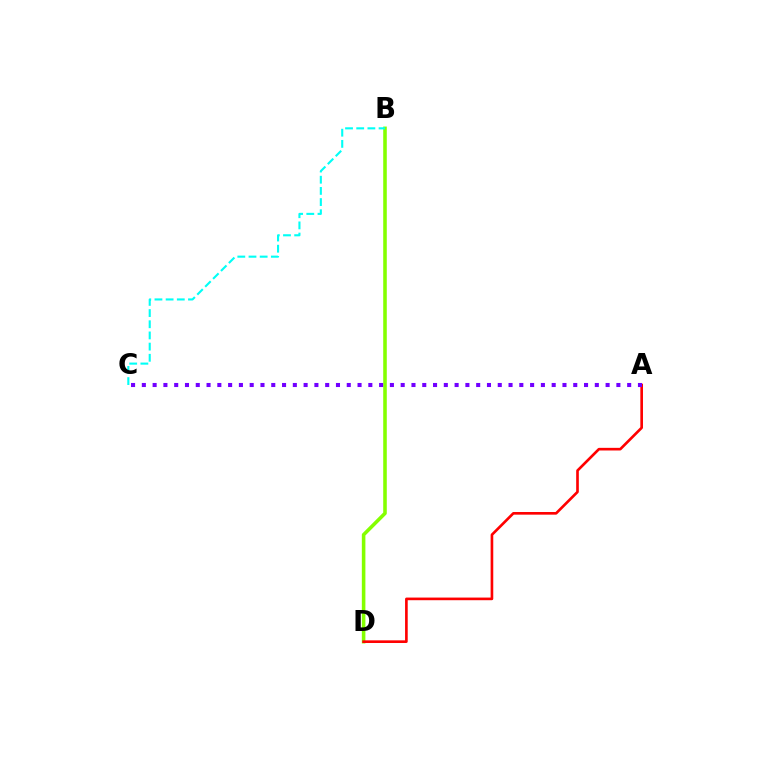{('B', 'D'): [{'color': '#84ff00', 'line_style': 'solid', 'thickness': 2.57}], ('A', 'D'): [{'color': '#ff0000', 'line_style': 'solid', 'thickness': 1.9}], ('B', 'C'): [{'color': '#00fff6', 'line_style': 'dashed', 'thickness': 1.52}], ('A', 'C'): [{'color': '#7200ff', 'line_style': 'dotted', 'thickness': 2.93}]}